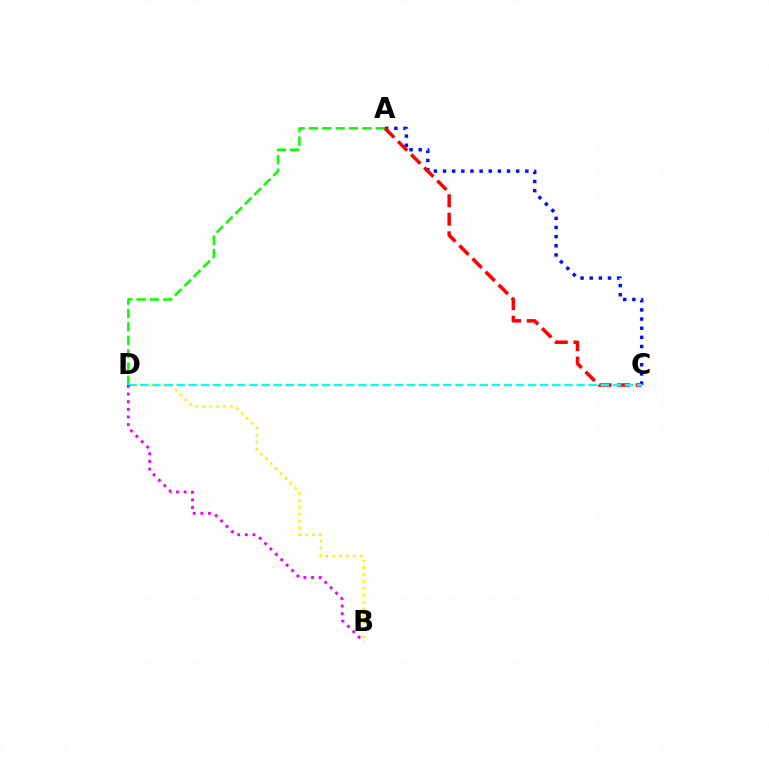{('A', 'D'): [{'color': '#08ff00', 'line_style': 'dashed', 'thickness': 1.82}], ('A', 'C'): [{'color': '#0010ff', 'line_style': 'dotted', 'thickness': 2.48}, {'color': '#ff0000', 'line_style': 'dashed', 'thickness': 2.51}], ('B', 'D'): [{'color': '#fcf500', 'line_style': 'dotted', 'thickness': 1.88}, {'color': '#ee00ff', 'line_style': 'dotted', 'thickness': 2.07}], ('C', 'D'): [{'color': '#00fff6', 'line_style': 'dashed', 'thickness': 1.65}]}